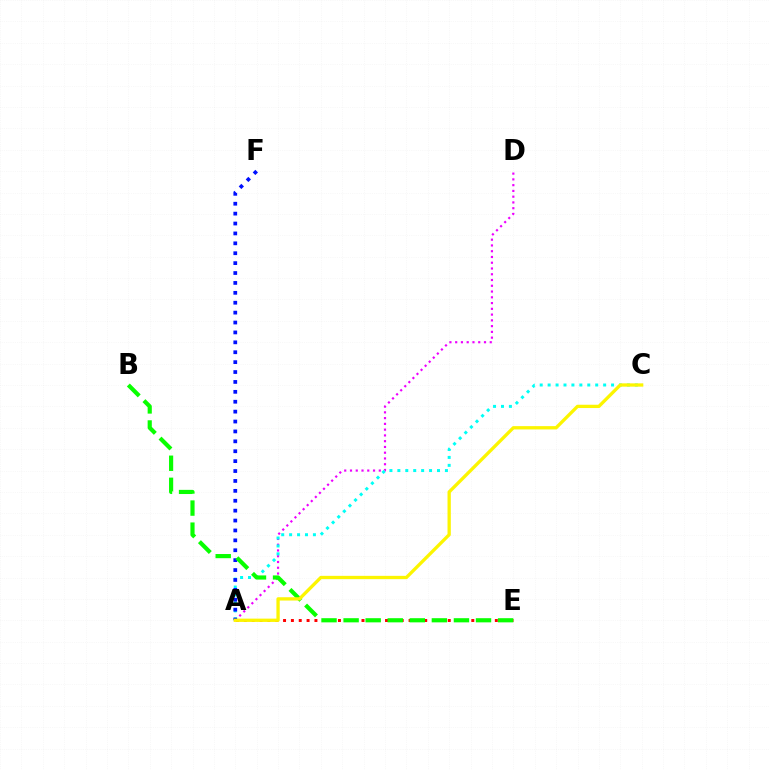{('A', 'E'): [{'color': '#ff0000', 'line_style': 'dotted', 'thickness': 2.13}], ('A', 'D'): [{'color': '#ee00ff', 'line_style': 'dotted', 'thickness': 1.57}], ('A', 'C'): [{'color': '#00fff6', 'line_style': 'dotted', 'thickness': 2.15}, {'color': '#fcf500', 'line_style': 'solid', 'thickness': 2.38}], ('A', 'F'): [{'color': '#0010ff', 'line_style': 'dotted', 'thickness': 2.69}], ('B', 'E'): [{'color': '#08ff00', 'line_style': 'dashed', 'thickness': 3.0}]}